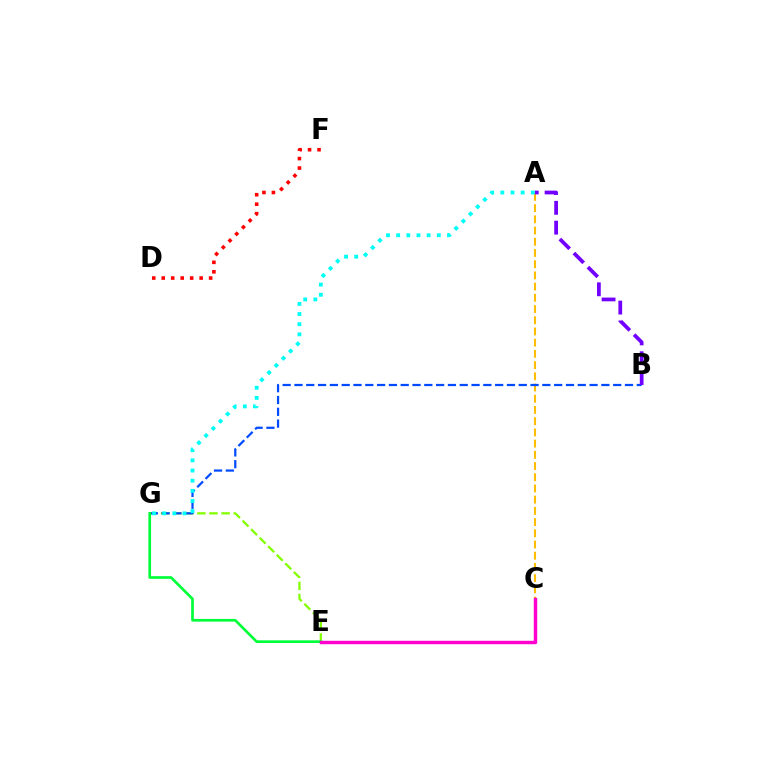{('E', 'G'): [{'color': '#84ff00', 'line_style': 'dashed', 'thickness': 1.64}, {'color': '#00ff39', 'line_style': 'solid', 'thickness': 1.94}], ('A', 'C'): [{'color': '#ffbd00', 'line_style': 'dashed', 'thickness': 1.52}], ('D', 'F'): [{'color': '#ff0000', 'line_style': 'dotted', 'thickness': 2.58}], ('B', 'G'): [{'color': '#004bff', 'line_style': 'dashed', 'thickness': 1.6}], ('A', 'B'): [{'color': '#7200ff', 'line_style': 'dashed', 'thickness': 2.7}], ('A', 'G'): [{'color': '#00fff6', 'line_style': 'dotted', 'thickness': 2.76}], ('C', 'E'): [{'color': '#ff00cf', 'line_style': 'solid', 'thickness': 2.48}]}